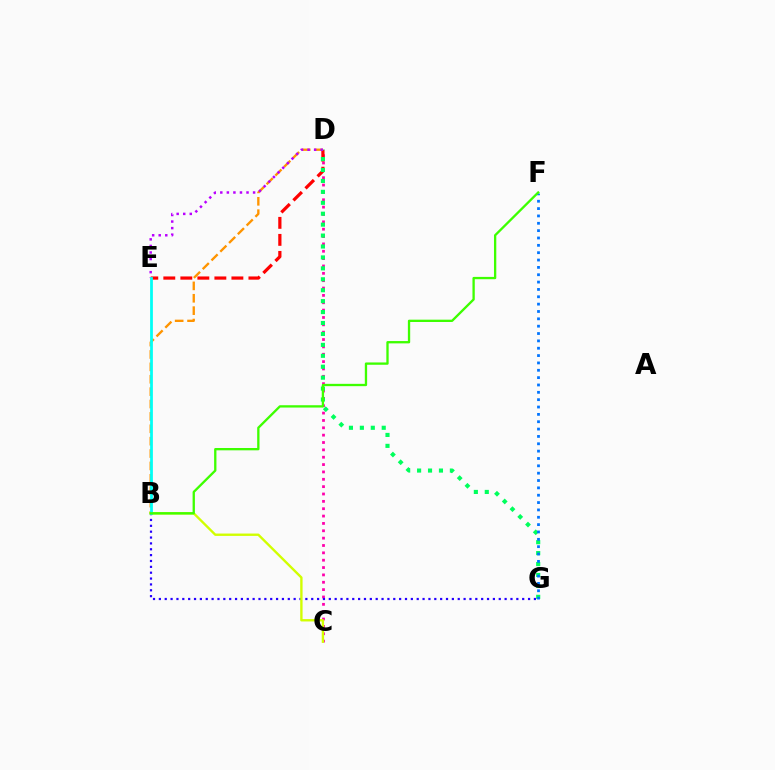{('C', 'D'): [{'color': '#ff00ac', 'line_style': 'dotted', 'thickness': 2.0}], ('D', 'E'): [{'color': '#ff0000', 'line_style': 'dashed', 'thickness': 2.31}, {'color': '#b900ff', 'line_style': 'dotted', 'thickness': 1.78}], ('B', 'G'): [{'color': '#2500ff', 'line_style': 'dotted', 'thickness': 1.59}], ('D', 'G'): [{'color': '#00ff5c', 'line_style': 'dotted', 'thickness': 2.97}], ('B', 'D'): [{'color': '#ff9400', 'line_style': 'dashed', 'thickness': 1.68}], ('F', 'G'): [{'color': '#0074ff', 'line_style': 'dotted', 'thickness': 2.0}], ('B', 'C'): [{'color': '#d1ff00', 'line_style': 'solid', 'thickness': 1.7}], ('B', 'E'): [{'color': '#00fff6', 'line_style': 'solid', 'thickness': 2.0}], ('B', 'F'): [{'color': '#3dff00', 'line_style': 'solid', 'thickness': 1.67}]}